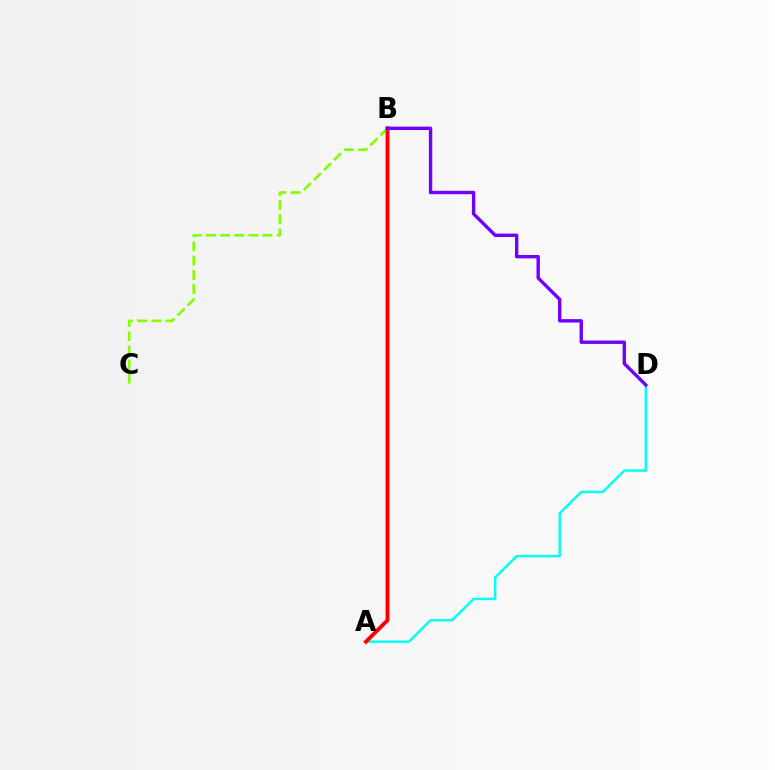{('B', 'C'): [{'color': '#84ff00', 'line_style': 'dashed', 'thickness': 1.93}], ('A', 'D'): [{'color': '#00fff6', 'line_style': 'solid', 'thickness': 1.77}], ('A', 'B'): [{'color': '#ff0000', 'line_style': 'solid', 'thickness': 2.8}], ('B', 'D'): [{'color': '#7200ff', 'line_style': 'solid', 'thickness': 2.44}]}